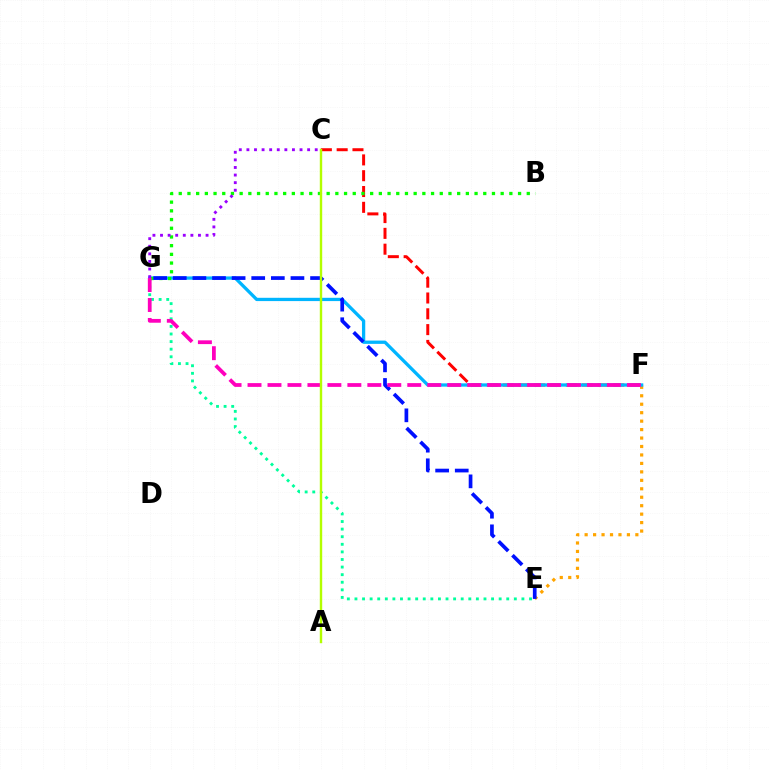{('C', 'F'): [{'color': '#ff0000', 'line_style': 'dashed', 'thickness': 2.15}], ('E', 'F'): [{'color': '#ffa500', 'line_style': 'dotted', 'thickness': 2.3}], ('E', 'G'): [{'color': '#00ff9d', 'line_style': 'dotted', 'thickness': 2.06}, {'color': '#0010ff', 'line_style': 'dashed', 'thickness': 2.66}], ('F', 'G'): [{'color': '#00b5ff', 'line_style': 'solid', 'thickness': 2.37}, {'color': '#ff00bd', 'line_style': 'dashed', 'thickness': 2.71}], ('B', 'G'): [{'color': '#08ff00', 'line_style': 'dotted', 'thickness': 2.36}], ('C', 'G'): [{'color': '#9b00ff', 'line_style': 'dotted', 'thickness': 2.06}], ('A', 'C'): [{'color': '#b3ff00', 'line_style': 'solid', 'thickness': 1.74}]}